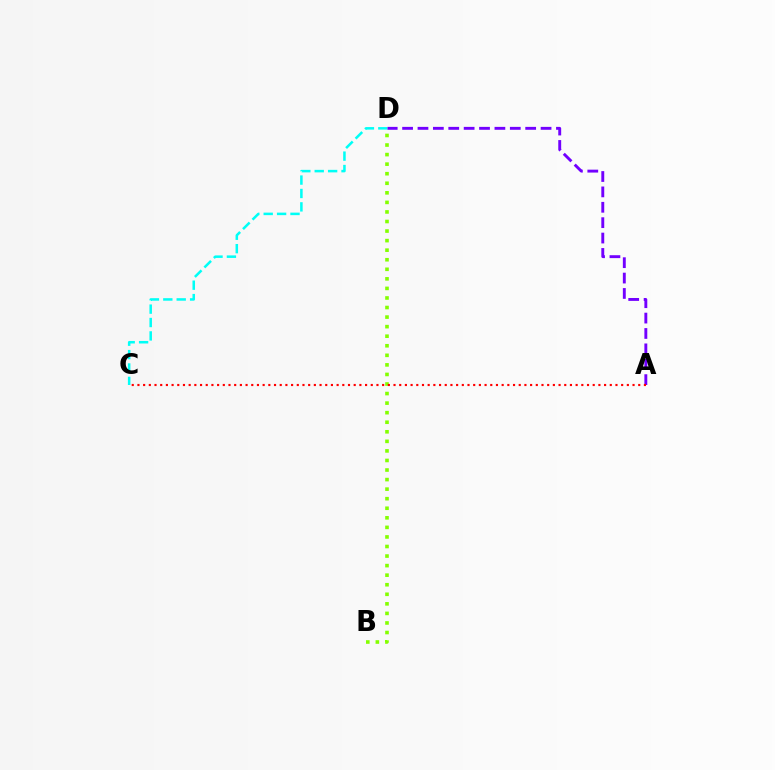{('B', 'D'): [{'color': '#84ff00', 'line_style': 'dotted', 'thickness': 2.6}], ('C', 'D'): [{'color': '#00fff6', 'line_style': 'dashed', 'thickness': 1.82}], ('A', 'D'): [{'color': '#7200ff', 'line_style': 'dashed', 'thickness': 2.09}], ('A', 'C'): [{'color': '#ff0000', 'line_style': 'dotted', 'thickness': 1.55}]}